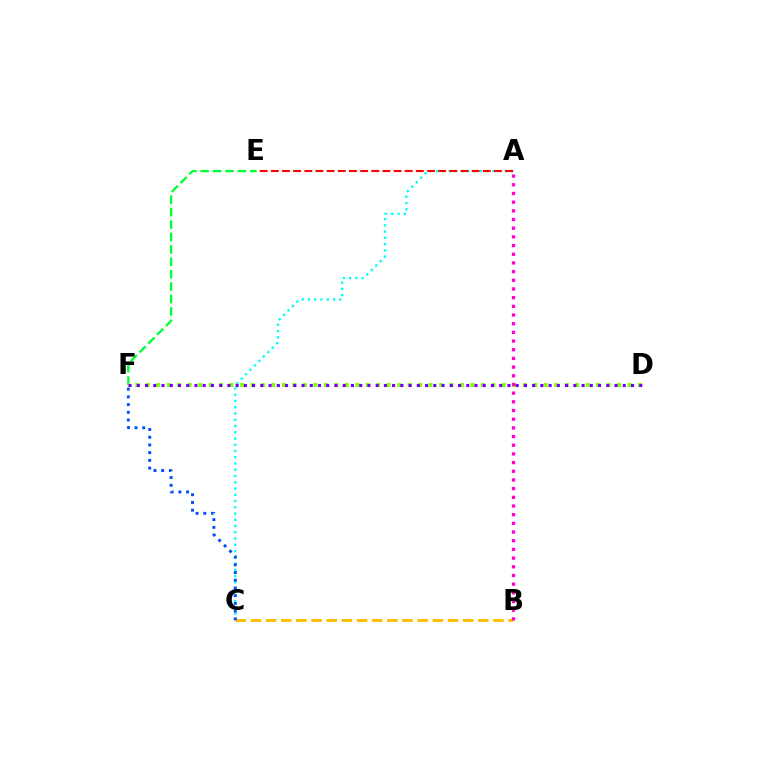{('A', 'C'): [{'color': '#00fff6', 'line_style': 'dotted', 'thickness': 1.7}], ('E', 'F'): [{'color': '#00ff39', 'line_style': 'dashed', 'thickness': 1.69}], ('D', 'F'): [{'color': '#84ff00', 'line_style': 'dotted', 'thickness': 2.85}, {'color': '#7200ff', 'line_style': 'dotted', 'thickness': 2.24}], ('B', 'C'): [{'color': '#ffbd00', 'line_style': 'dashed', 'thickness': 2.06}], ('C', 'F'): [{'color': '#004bff', 'line_style': 'dotted', 'thickness': 2.1}], ('A', 'E'): [{'color': '#ff0000', 'line_style': 'dashed', 'thickness': 1.52}], ('A', 'B'): [{'color': '#ff00cf', 'line_style': 'dotted', 'thickness': 2.36}]}